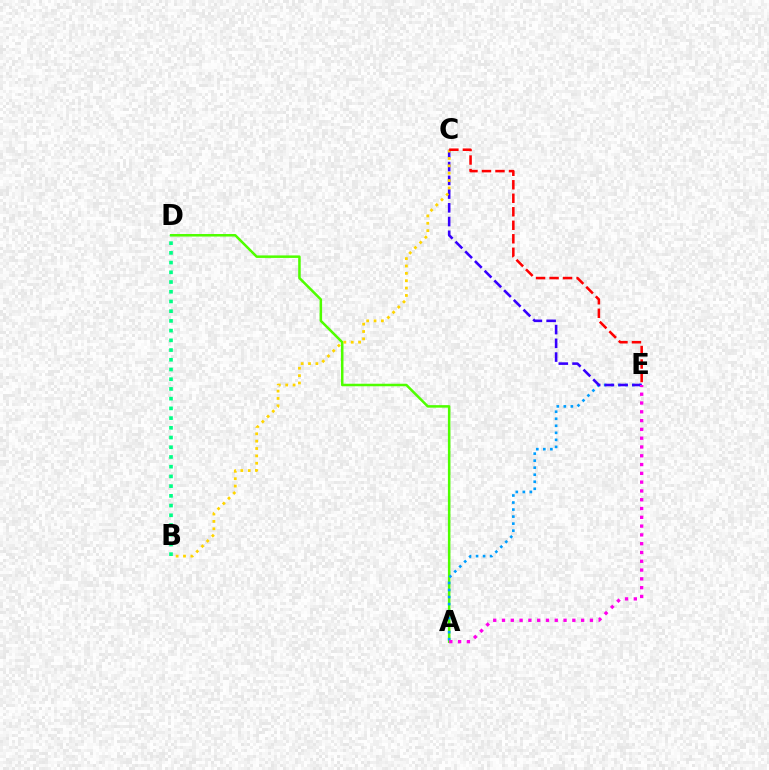{('A', 'D'): [{'color': '#4fff00', 'line_style': 'solid', 'thickness': 1.82}], ('A', 'E'): [{'color': '#009eff', 'line_style': 'dotted', 'thickness': 1.91}, {'color': '#ff00ed', 'line_style': 'dotted', 'thickness': 2.39}], ('C', 'E'): [{'color': '#3700ff', 'line_style': 'dashed', 'thickness': 1.87}, {'color': '#ff0000', 'line_style': 'dashed', 'thickness': 1.83}], ('B', 'C'): [{'color': '#ffd500', 'line_style': 'dotted', 'thickness': 2.0}], ('B', 'D'): [{'color': '#00ff86', 'line_style': 'dotted', 'thickness': 2.64}]}